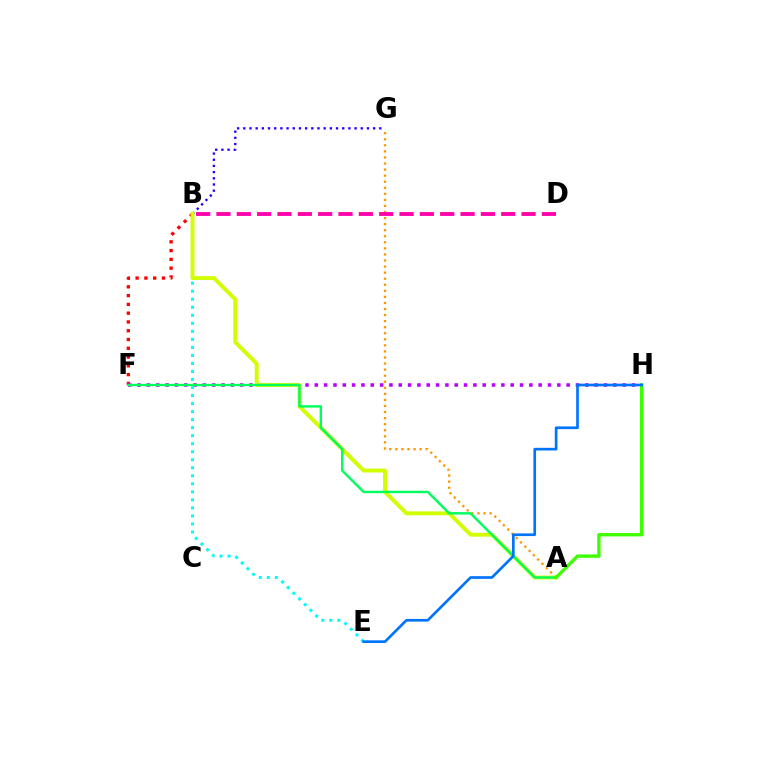{('A', 'G'): [{'color': '#ff9400', 'line_style': 'dotted', 'thickness': 1.65}], ('B', 'D'): [{'color': '#ff00ac', 'line_style': 'dashed', 'thickness': 2.76}], ('B', 'F'): [{'color': '#ff0000', 'line_style': 'dotted', 'thickness': 2.39}], ('F', 'H'): [{'color': '#b900ff', 'line_style': 'dotted', 'thickness': 2.53}], ('B', 'G'): [{'color': '#2500ff', 'line_style': 'dotted', 'thickness': 1.68}], ('B', 'E'): [{'color': '#00fff6', 'line_style': 'dotted', 'thickness': 2.18}], ('A', 'B'): [{'color': '#d1ff00', 'line_style': 'solid', 'thickness': 2.8}], ('A', 'F'): [{'color': '#00ff5c', 'line_style': 'solid', 'thickness': 1.75}], ('A', 'H'): [{'color': '#3dff00', 'line_style': 'solid', 'thickness': 2.42}], ('E', 'H'): [{'color': '#0074ff', 'line_style': 'solid', 'thickness': 1.92}]}